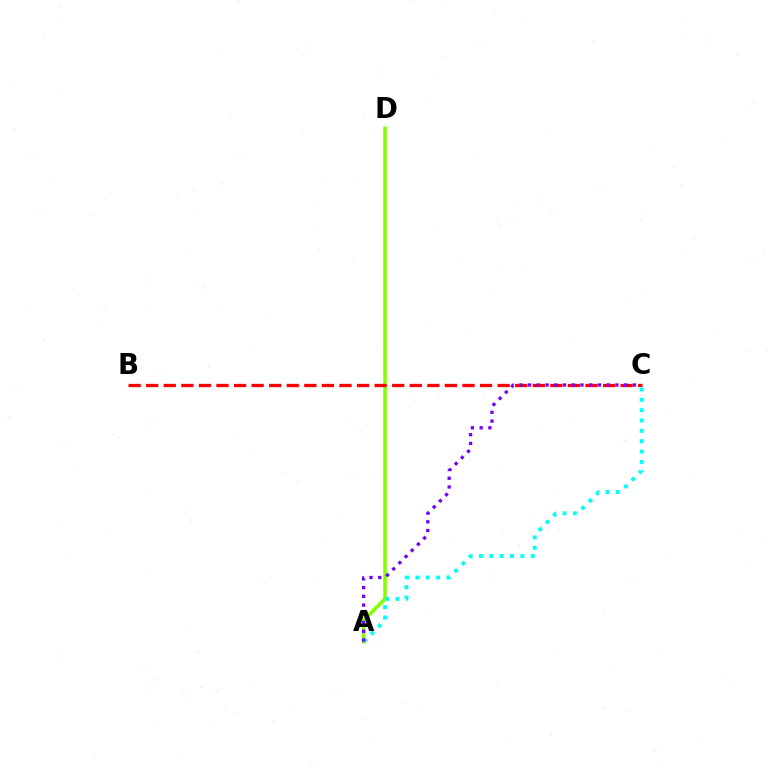{('A', 'D'): [{'color': '#84ff00', 'line_style': 'solid', 'thickness': 2.57}], ('B', 'C'): [{'color': '#ff0000', 'line_style': 'dashed', 'thickness': 2.39}], ('A', 'C'): [{'color': '#00fff6', 'line_style': 'dotted', 'thickness': 2.81}, {'color': '#7200ff', 'line_style': 'dotted', 'thickness': 2.37}]}